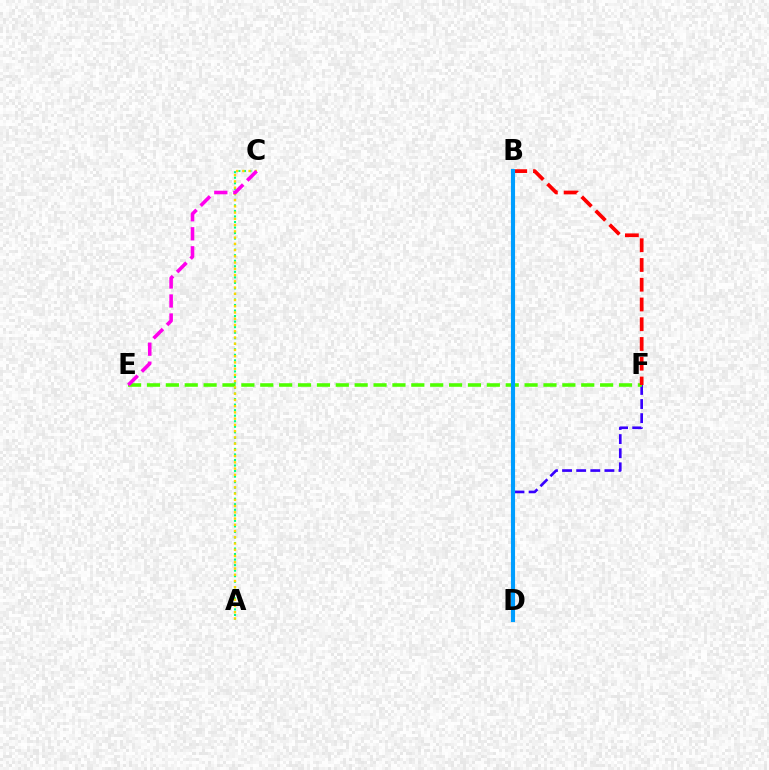{('D', 'F'): [{'color': '#3700ff', 'line_style': 'dashed', 'thickness': 1.92}], ('E', 'F'): [{'color': '#4fff00', 'line_style': 'dashed', 'thickness': 2.57}], ('B', 'F'): [{'color': '#ff0000', 'line_style': 'dashed', 'thickness': 2.68}], ('A', 'C'): [{'color': '#00ff86', 'line_style': 'dotted', 'thickness': 1.5}, {'color': '#ffd500', 'line_style': 'dotted', 'thickness': 1.7}], ('B', 'D'): [{'color': '#009eff', 'line_style': 'solid', 'thickness': 2.96}], ('C', 'E'): [{'color': '#ff00ed', 'line_style': 'dashed', 'thickness': 2.58}]}